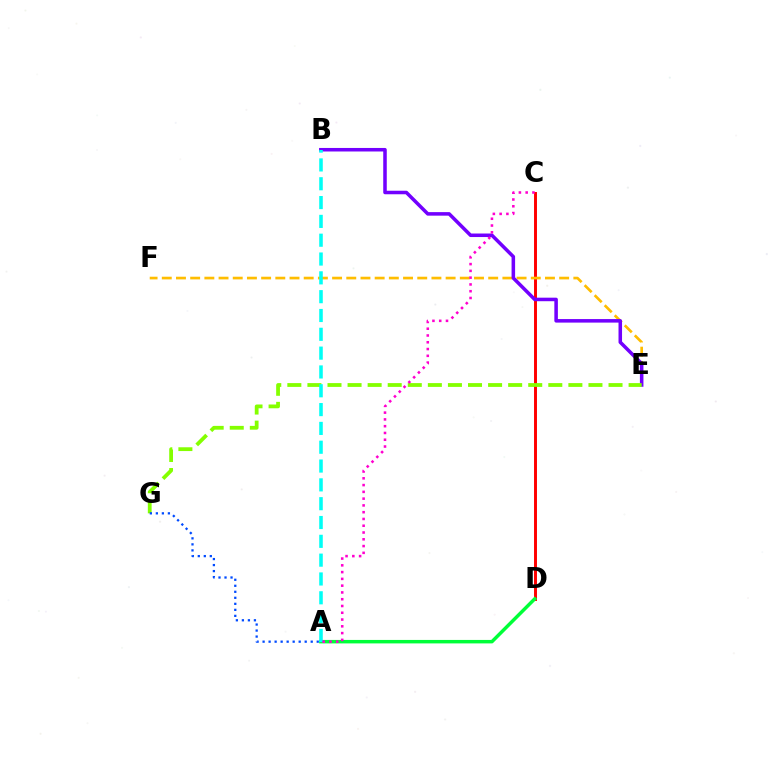{('C', 'D'): [{'color': '#ff0000', 'line_style': 'solid', 'thickness': 2.12}], ('E', 'F'): [{'color': '#ffbd00', 'line_style': 'dashed', 'thickness': 1.93}], ('B', 'E'): [{'color': '#7200ff', 'line_style': 'solid', 'thickness': 2.54}], ('A', 'D'): [{'color': '#00ff39', 'line_style': 'solid', 'thickness': 2.5}], ('E', 'G'): [{'color': '#84ff00', 'line_style': 'dashed', 'thickness': 2.73}], ('A', 'B'): [{'color': '#00fff6', 'line_style': 'dashed', 'thickness': 2.56}], ('A', 'C'): [{'color': '#ff00cf', 'line_style': 'dotted', 'thickness': 1.84}], ('A', 'G'): [{'color': '#004bff', 'line_style': 'dotted', 'thickness': 1.63}]}